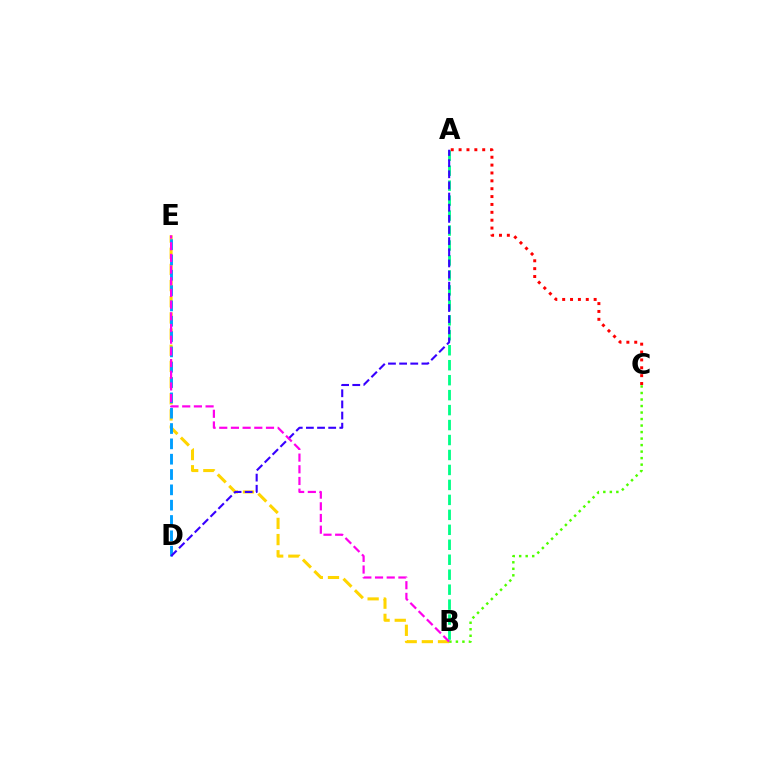{('B', 'E'): [{'color': '#ffd500', 'line_style': 'dashed', 'thickness': 2.2}, {'color': '#ff00ed', 'line_style': 'dashed', 'thickness': 1.59}], ('D', 'E'): [{'color': '#009eff', 'line_style': 'dashed', 'thickness': 2.08}], ('A', 'B'): [{'color': '#00ff86', 'line_style': 'dashed', 'thickness': 2.03}], ('B', 'C'): [{'color': '#4fff00', 'line_style': 'dotted', 'thickness': 1.77}], ('A', 'D'): [{'color': '#3700ff', 'line_style': 'dashed', 'thickness': 1.51}], ('A', 'C'): [{'color': '#ff0000', 'line_style': 'dotted', 'thickness': 2.14}]}